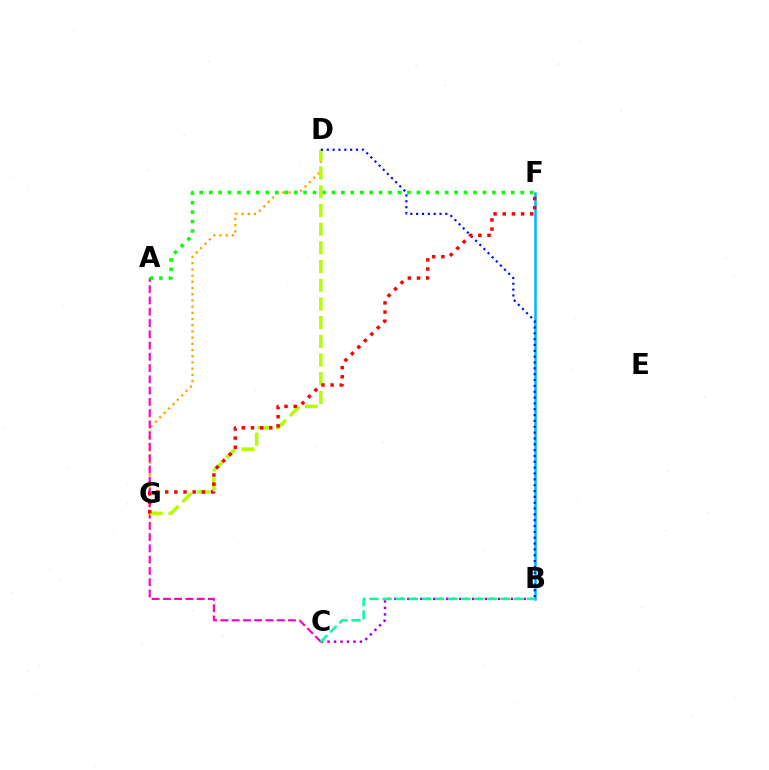{('D', 'G'): [{'color': '#ffa500', 'line_style': 'dotted', 'thickness': 1.68}, {'color': '#b3ff00', 'line_style': 'dashed', 'thickness': 2.54}], ('B', 'C'): [{'color': '#9b00ff', 'line_style': 'dotted', 'thickness': 1.76}, {'color': '#00ff9d', 'line_style': 'dashed', 'thickness': 1.78}], ('B', 'F'): [{'color': '#00b5ff', 'line_style': 'solid', 'thickness': 1.81}], ('A', 'C'): [{'color': '#ff00bd', 'line_style': 'dashed', 'thickness': 1.53}], ('A', 'F'): [{'color': '#08ff00', 'line_style': 'dotted', 'thickness': 2.56}], ('B', 'D'): [{'color': '#0010ff', 'line_style': 'dotted', 'thickness': 1.59}], ('F', 'G'): [{'color': '#ff0000', 'line_style': 'dotted', 'thickness': 2.49}]}